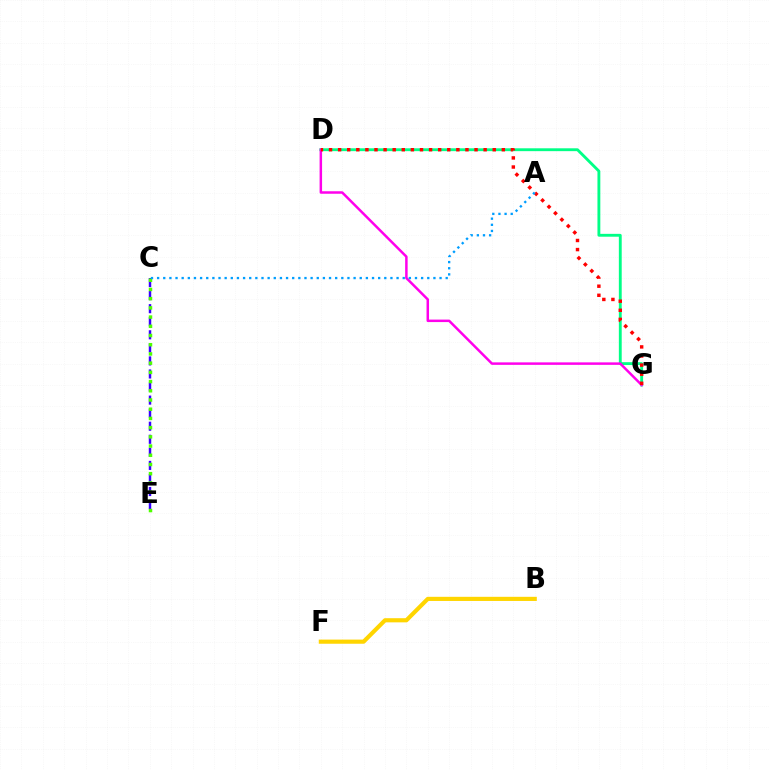{('D', 'G'): [{'color': '#00ff86', 'line_style': 'solid', 'thickness': 2.06}, {'color': '#ff00ed', 'line_style': 'solid', 'thickness': 1.79}, {'color': '#ff0000', 'line_style': 'dotted', 'thickness': 2.47}], ('B', 'F'): [{'color': '#ffd500', 'line_style': 'solid', 'thickness': 2.99}], ('C', 'E'): [{'color': '#3700ff', 'line_style': 'dashed', 'thickness': 1.77}, {'color': '#4fff00', 'line_style': 'dotted', 'thickness': 2.5}], ('A', 'C'): [{'color': '#009eff', 'line_style': 'dotted', 'thickness': 1.67}]}